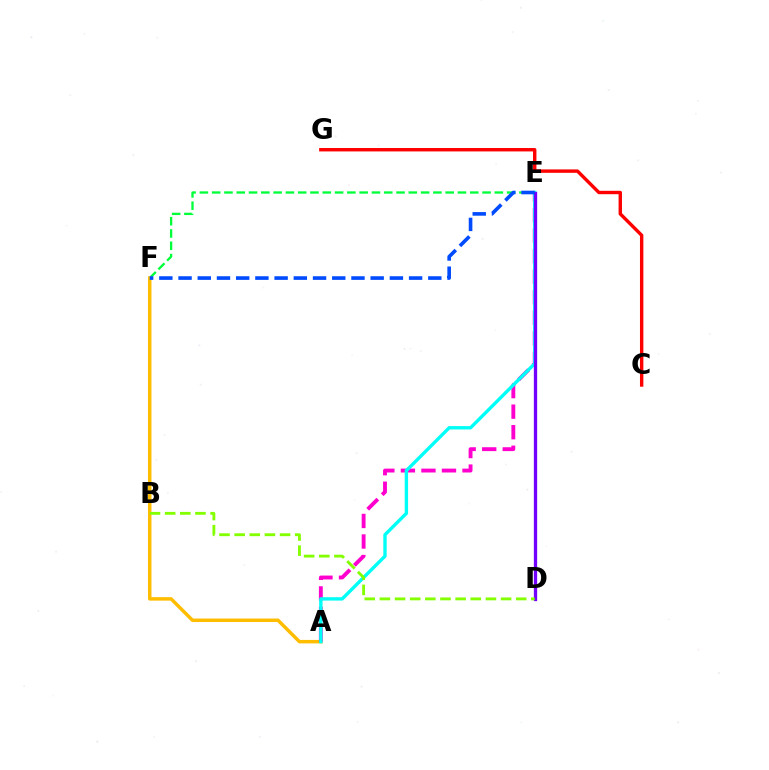{('E', 'F'): [{'color': '#00ff39', 'line_style': 'dashed', 'thickness': 1.67}, {'color': '#004bff', 'line_style': 'dashed', 'thickness': 2.61}], ('C', 'G'): [{'color': '#ff0000', 'line_style': 'solid', 'thickness': 2.45}], ('A', 'F'): [{'color': '#ffbd00', 'line_style': 'solid', 'thickness': 2.51}], ('A', 'E'): [{'color': '#ff00cf', 'line_style': 'dashed', 'thickness': 2.79}, {'color': '#00fff6', 'line_style': 'solid', 'thickness': 2.43}], ('D', 'E'): [{'color': '#7200ff', 'line_style': 'solid', 'thickness': 2.38}], ('B', 'D'): [{'color': '#84ff00', 'line_style': 'dashed', 'thickness': 2.06}]}